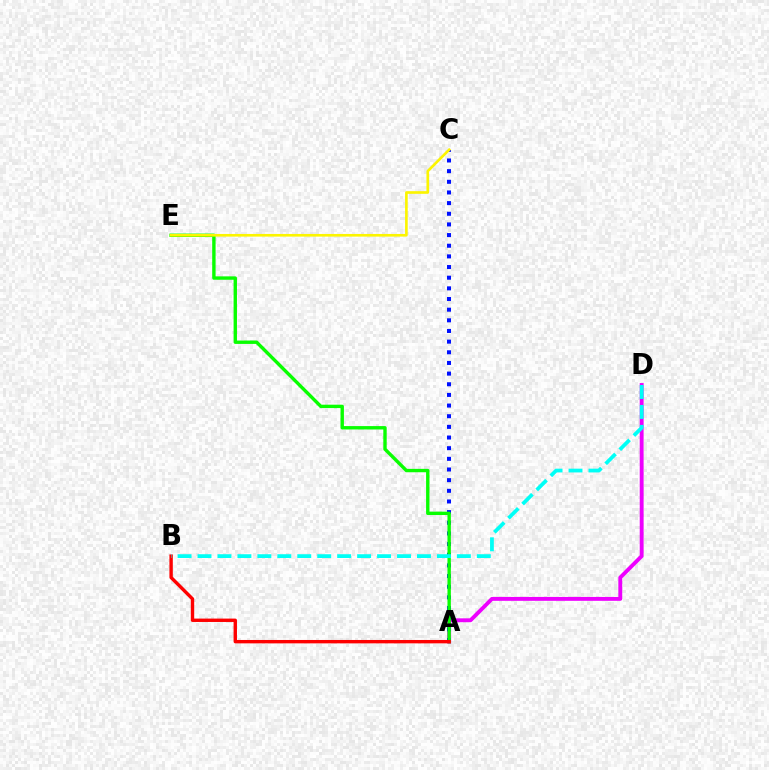{('A', 'D'): [{'color': '#ee00ff', 'line_style': 'solid', 'thickness': 2.8}], ('A', 'C'): [{'color': '#0010ff', 'line_style': 'dotted', 'thickness': 2.9}], ('A', 'E'): [{'color': '#08ff00', 'line_style': 'solid', 'thickness': 2.44}], ('A', 'B'): [{'color': '#ff0000', 'line_style': 'solid', 'thickness': 2.44}], ('B', 'D'): [{'color': '#00fff6', 'line_style': 'dashed', 'thickness': 2.71}], ('C', 'E'): [{'color': '#fcf500', 'line_style': 'solid', 'thickness': 1.9}]}